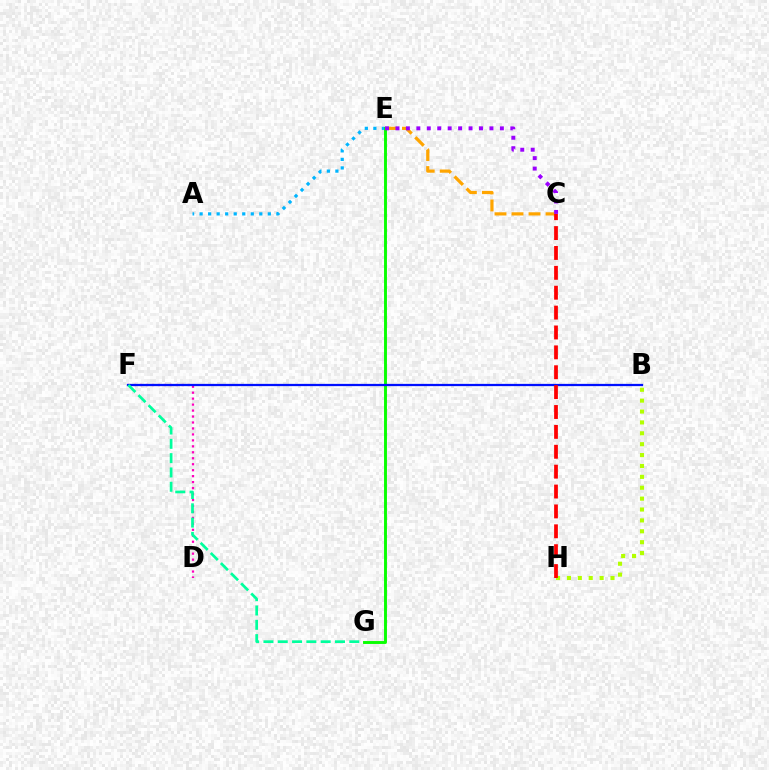{('A', 'E'): [{'color': '#00b5ff', 'line_style': 'dotted', 'thickness': 2.32}], ('C', 'E'): [{'color': '#ffa500', 'line_style': 'dashed', 'thickness': 2.31}, {'color': '#9b00ff', 'line_style': 'dotted', 'thickness': 2.84}], ('E', 'G'): [{'color': '#08ff00', 'line_style': 'solid', 'thickness': 2.09}], ('D', 'F'): [{'color': '#ff00bd', 'line_style': 'dotted', 'thickness': 1.62}], ('B', 'H'): [{'color': '#b3ff00', 'line_style': 'dotted', 'thickness': 2.96}], ('B', 'F'): [{'color': '#0010ff', 'line_style': 'solid', 'thickness': 1.62}], ('C', 'H'): [{'color': '#ff0000', 'line_style': 'dashed', 'thickness': 2.7}], ('F', 'G'): [{'color': '#00ff9d', 'line_style': 'dashed', 'thickness': 1.94}]}